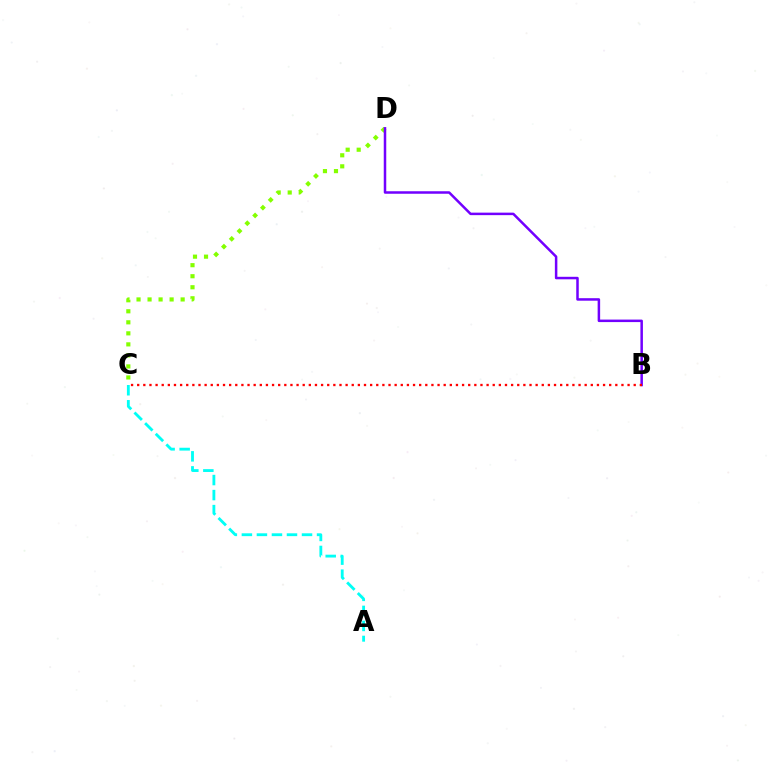{('C', 'D'): [{'color': '#84ff00', 'line_style': 'dotted', 'thickness': 3.0}], ('B', 'D'): [{'color': '#7200ff', 'line_style': 'solid', 'thickness': 1.81}], ('A', 'C'): [{'color': '#00fff6', 'line_style': 'dashed', 'thickness': 2.04}], ('B', 'C'): [{'color': '#ff0000', 'line_style': 'dotted', 'thickness': 1.67}]}